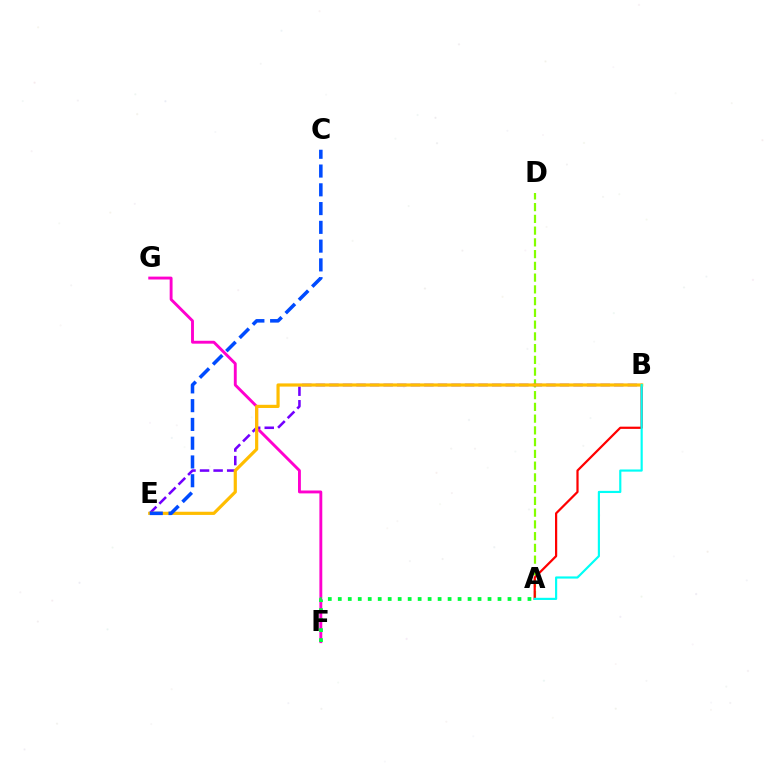{('F', 'G'): [{'color': '#ff00cf', 'line_style': 'solid', 'thickness': 2.08}], ('A', 'D'): [{'color': '#84ff00', 'line_style': 'dashed', 'thickness': 1.6}], ('B', 'E'): [{'color': '#7200ff', 'line_style': 'dashed', 'thickness': 1.84}, {'color': '#ffbd00', 'line_style': 'solid', 'thickness': 2.29}], ('A', 'B'): [{'color': '#ff0000', 'line_style': 'solid', 'thickness': 1.6}, {'color': '#00fff6', 'line_style': 'solid', 'thickness': 1.56}], ('A', 'F'): [{'color': '#00ff39', 'line_style': 'dotted', 'thickness': 2.71}], ('C', 'E'): [{'color': '#004bff', 'line_style': 'dashed', 'thickness': 2.55}]}